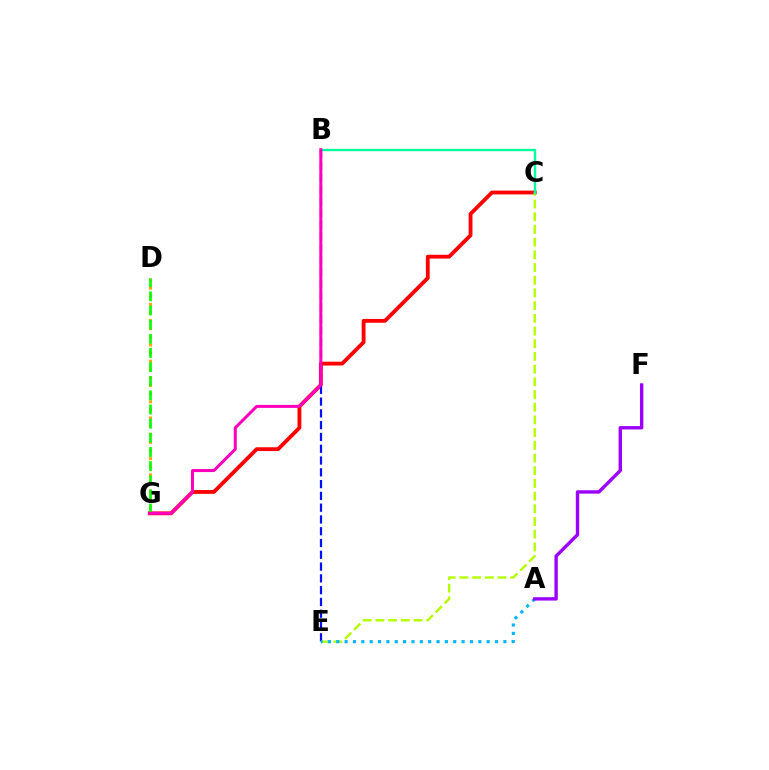{('C', 'G'): [{'color': '#ff0000', 'line_style': 'solid', 'thickness': 2.75}], ('D', 'G'): [{'color': '#ffa500', 'line_style': 'dotted', 'thickness': 2.21}, {'color': '#08ff00', 'line_style': 'dashed', 'thickness': 1.92}], ('C', 'E'): [{'color': '#b3ff00', 'line_style': 'dashed', 'thickness': 1.72}], ('B', 'C'): [{'color': '#00ff9d', 'line_style': 'solid', 'thickness': 1.72}], ('B', 'E'): [{'color': '#0010ff', 'line_style': 'dashed', 'thickness': 1.6}], ('B', 'G'): [{'color': '#ff00bd', 'line_style': 'solid', 'thickness': 2.18}], ('A', 'E'): [{'color': '#00b5ff', 'line_style': 'dotted', 'thickness': 2.27}], ('A', 'F'): [{'color': '#9b00ff', 'line_style': 'solid', 'thickness': 2.43}]}